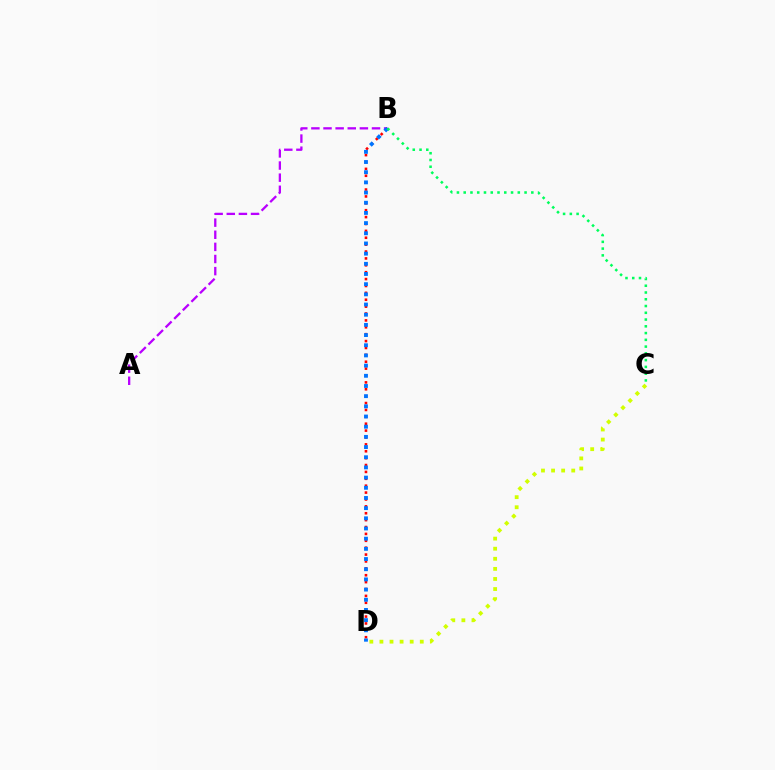{('A', 'B'): [{'color': '#b900ff', 'line_style': 'dashed', 'thickness': 1.65}], ('C', 'D'): [{'color': '#d1ff00', 'line_style': 'dotted', 'thickness': 2.74}], ('B', 'D'): [{'color': '#ff0000', 'line_style': 'dotted', 'thickness': 1.87}, {'color': '#0074ff', 'line_style': 'dotted', 'thickness': 2.77}], ('B', 'C'): [{'color': '#00ff5c', 'line_style': 'dotted', 'thickness': 1.84}]}